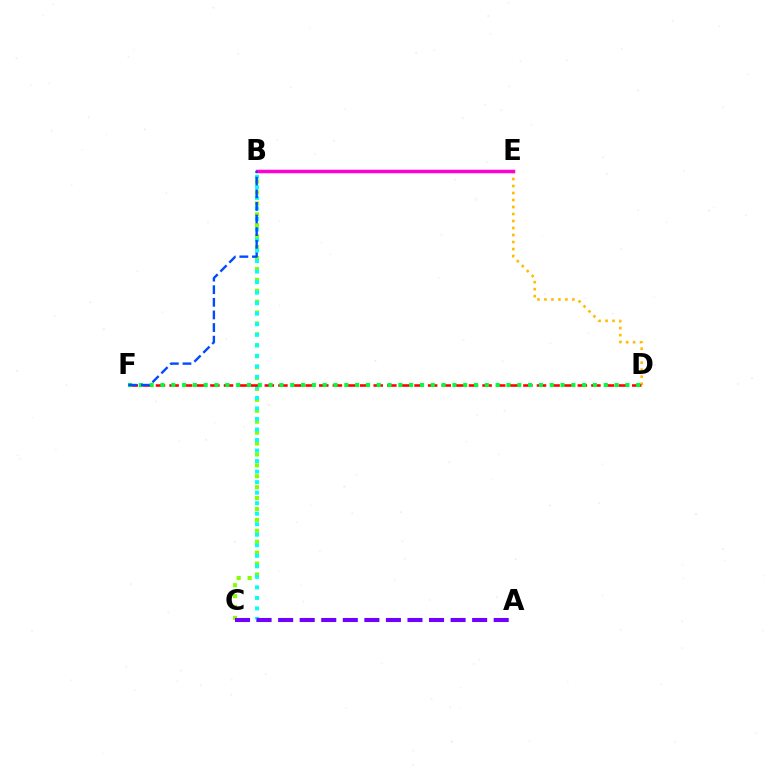{('B', 'C'): [{'color': '#84ff00', 'line_style': 'dotted', 'thickness': 2.97}, {'color': '#00fff6', 'line_style': 'dotted', 'thickness': 2.86}], ('D', 'E'): [{'color': '#ffbd00', 'line_style': 'dotted', 'thickness': 1.9}], ('A', 'C'): [{'color': '#7200ff', 'line_style': 'dashed', 'thickness': 2.93}], ('B', 'E'): [{'color': '#ff00cf', 'line_style': 'solid', 'thickness': 2.52}], ('D', 'F'): [{'color': '#ff0000', 'line_style': 'dashed', 'thickness': 1.85}, {'color': '#00ff39', 'line_style': 'dotted', 'thickness': 2.94}], ('B', 'F'): [{'color': '#004bff', 'line_style': 'dashed', 'thickness': 1.71}]}